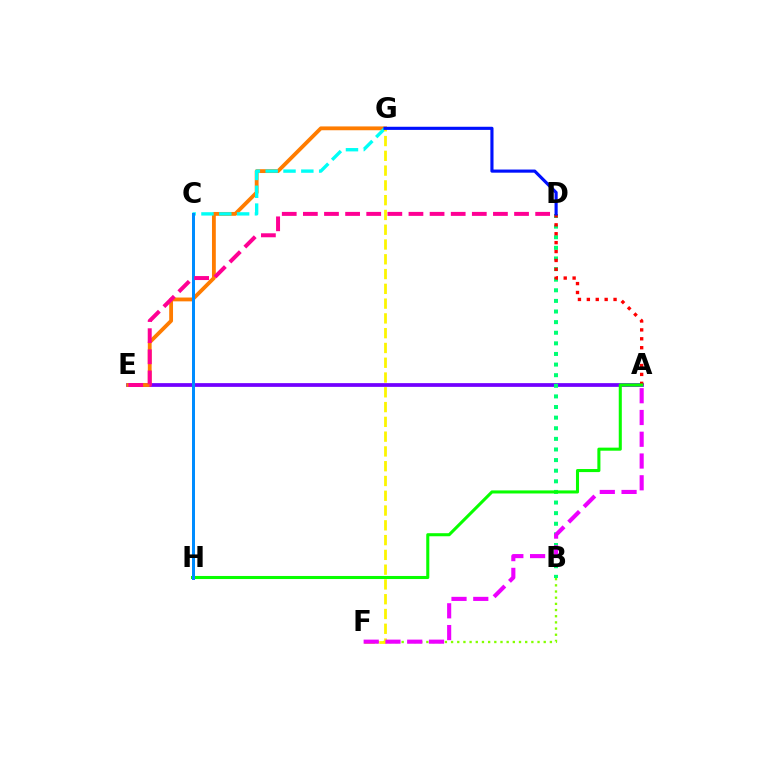{('A', 'E'): [{'color': '#7200ff', 'line_style': 'solid', 'thickness': 2.69}], ('B', 'D'): [{'color': '#00ff74', 'line_style': 'dotted', 'thickness': 2.88}], ('A', 'D'): [{'color': '#ff0000', 'line_style': 'dotted', 'thickness': 2.42}], ('E', 'G'): [{'color': '#ff7c00', 'line_style': 'solid', 'thickness': 2.75}], ('C', 'G'): [{'color': '#00fff6', 'line_style': 'dashed', 'thickness': 2.42}], ('A', 'H'): [{'color': '#08ff00', 'line_style': 'solid', 'thickness': 2.21}], ('C', 'H'): [{'color': '#008cff', 'line_style': 'solid', 'thickness': 2.15}], ('B', 'F'): [{'color': '#84ff00', 'line_style': 'dotted', 'thickness': 1.68}], ('D', 'E'): [{'color': '#ff0094', 'line_style': 'dashed', 'thickness': 2.87}], ('F', 'G'): [{'color': '#fcf500', 'line_style': 'dashed', 'thickness': 2.01}], ('D', 'G'): [{'color': '#0010ff', 'line_style': 'solid', 'thickness': 2.26}], ('A', 'F'): [{'color': '#ee00ff', 'line_style': 'dashed', 'thickness': 2.96}]}